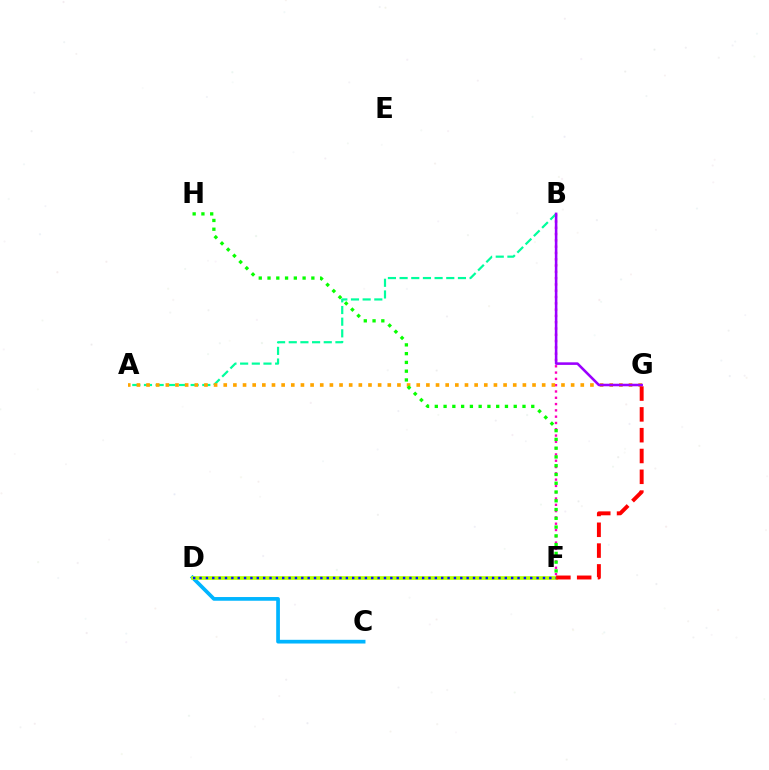{('B', 'F'): [{'color': '#ff00bd', 'line_style': 'dotted', 'thickness': 1.71}], ('A', 'B'): [{'color': '#00ff9d', 'line_style': 'dashed', 'thickness': 1.59}], ('C', 'D'): [{'color': '#00b5ff', 'line_style': 'solid', 'thickness': 2.67}], ('A', 'G'): [{'color': '#ffa500', 'line_style': 'dotted', 'thickness': 2.62}], ('F', 'H'): [{'color': '#08ff00', 'line_style': 'dotted', 'thickness': 2.38}], ('D', 'F'): [{'color': '#b3ff00', 'line_style': 'solid', 'thickness': 2.62}, {'color': '#0010ff', 'line_style': 'dotted', 'thickness': 1.73}], ('F', 'G'): [{'color': '#ff0000', 'line_style': 'dashed', 'thickness': 2.83}], ('B', 'G'): [{'color': '#9b00ff', 'line_style': 'solid', 'thickness': 1.85}]}